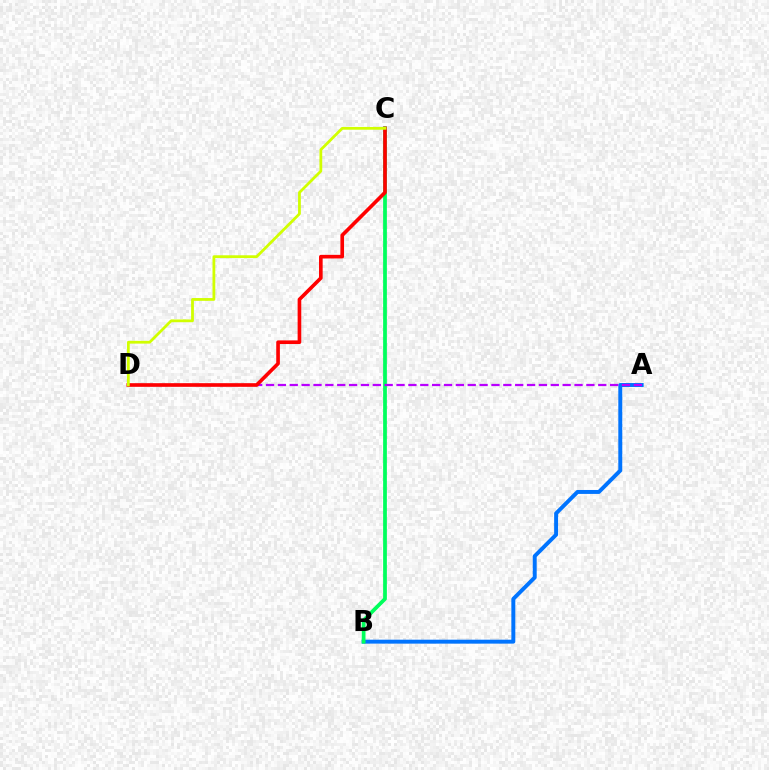{('A', 'B'): [{'color': '#0074ff', 'line_style': 'solid', 'thickness': 2.84}], ('B', 'C'): [{'color': '#00ff5c', 'line_style': 'solid', 'thickness': 2.7}], ('A', 'D'): [{'color': '#b900ff', 'line_style': 'dashed', 'thickness': 1.61}], ('C', 'D'): [{'color': '#ff0000', 'line_style': 'solid', 'thickness': 2.62}, {'color': '#d1ff00', 'line_style': 'solid', 'thickness': 2.0}]}